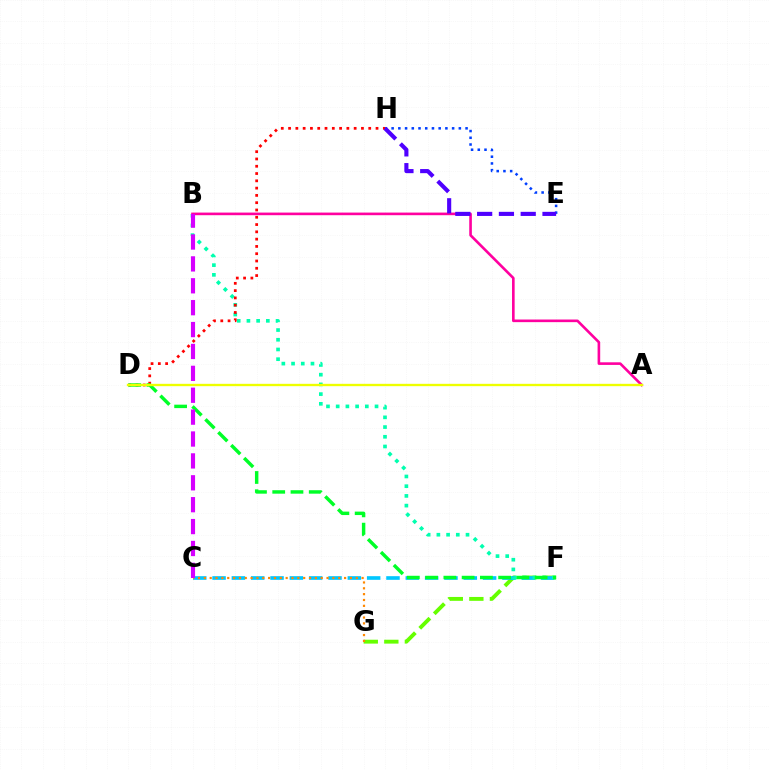{('F', 'G'): [{'color': '#66ff00', 'line_style': 'dashed', 'thickness': 2.79}], ('C', 'F'): [{'color': '#00c7ff', 'line_style': 'dashed', 'thickness': 2.63}], ('B', 'F'): [{'color': '#00ffaf', 'line_style': 'dotted', 'thickness': 2.64}], ('D', 'H'): [{'color': '#ff0000', 'line_style': 'dotted', 'thickness': 1.98}], ('C', 'G'): [{'color': '#ff8800', 'line_style': 'dotted', 'thickness': 1.59}], ('A', 'B'): [{'color': '#ff00a0', 'line_style': 'solid', 'thickness': 1.89}], ('D', 'F'): [{'color': '#00ff27', 'line_style': 'dashed', 'thickness': 2.48}], ('E', 'H'): [{'color': '#003fff', 'line_style': 'dotted', 'thickness': 1.83}, {'color': '#4f00ff', 'line_style': 'dashed', 'thickness': 2.96}], ('A', 'D'): [{'color': '#eeff00', 'line_style': 'solid', 'thickness': 1.69}], ('B', 'C'): [{'color': '#d600ff', 'line_style': 'dashed', 'thickness': 2.97}]}